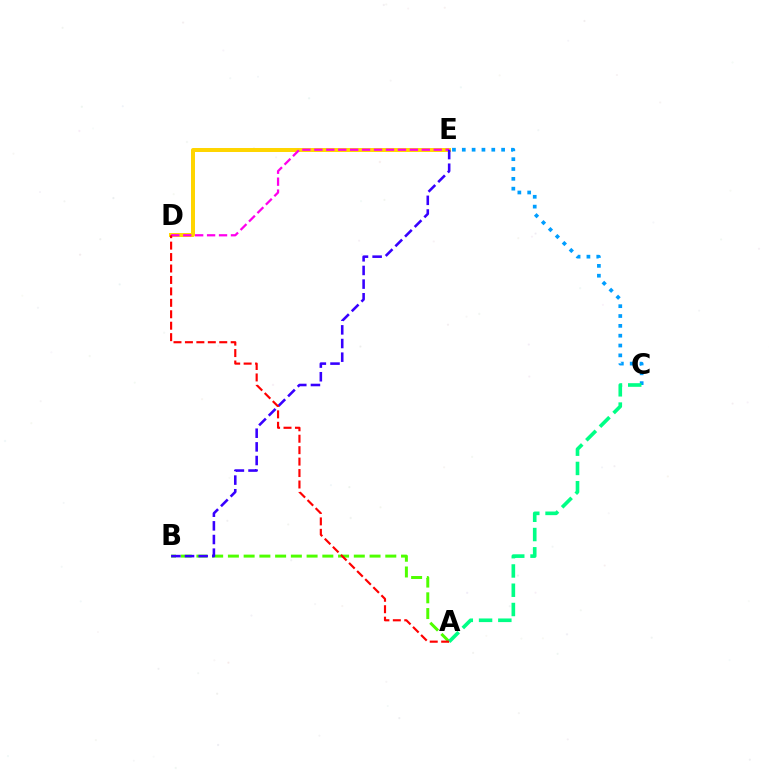{('A', 'B'): [{'color': '#4fff00', 'line_style': 'dashed', 'thickness': 2.14}], ('C', 'E'): [{'color': '#009eff', 'line_style': 'dotted', 'thickness': 2.67}], ('A', 'C'): [{'color': '#00ff86', 'line_style': 'dashed', 'thickness': 2.62}], ('D', 'E'): [{'color': '#ffd500', 'line_style': 'solid', 'thickness': 2.87}, {'color': '#ff00ed', 'line_style': 'dashed', 'thickness': 1.62}], ('B', 'E'): [{'color': '#3700ff', 'line_style': 'dashed', 'thickness': 1.85}], ('A', 'D'): [{'color': '#ff0000', 'line_style': 'dashed', 'thickness': 1.55}]}